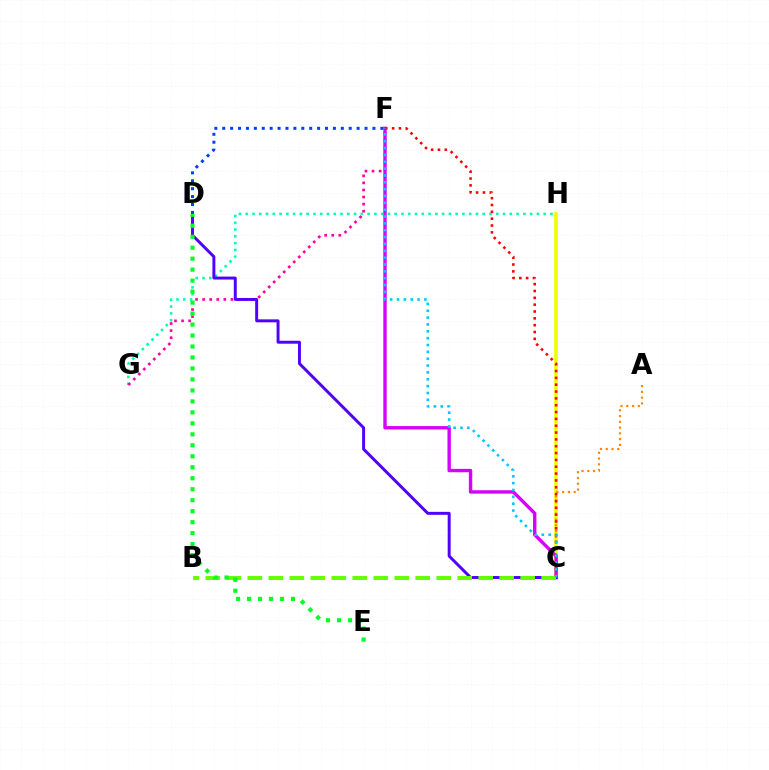{('G', 'H'): [{'color': '#00ffaf', 'line_style': 'dotted', 'thickness': 1.84}], ('C', 'H'): [{'color': '#eeff00', 'line_style': 'solid', 'thickness': 2.61}], ('A', 'C'): [{'color': '#ff8800', 'line_style': 'dotted', 'thickness': 1.57}], ('F', 'G'): [{'color': '#ff00a0', 'line_style': 'dotted', 'thickness': 1.92}], ('C', 'F'): [{'color': '#d600ff', 'line_style': 'solid', 'thickness': 2.44}, {'color': '#ff0000', 'line_style': 'dotted', 'thickness': 1.86}, {'color': '#00c7ff', 'line_style': 'dotted', 'thickness': 1.86}], ('C', 'D'): [{'color': '#4f00ff', 'line_style': 'solid', 'thickness': 2.13}], ('D', 'F'): [{'color': '#003fff', 'line_style': 'dotted', 'thickness': 2.15}], ('B', 'C'): [{'color': '#66ff00', 'line_style': 'dashed', 'thickness': 2.85}], ('D', 'E'): [{'color': '#00ff27', 'line_style': 'dotted', 'thickness': 2.98}]}